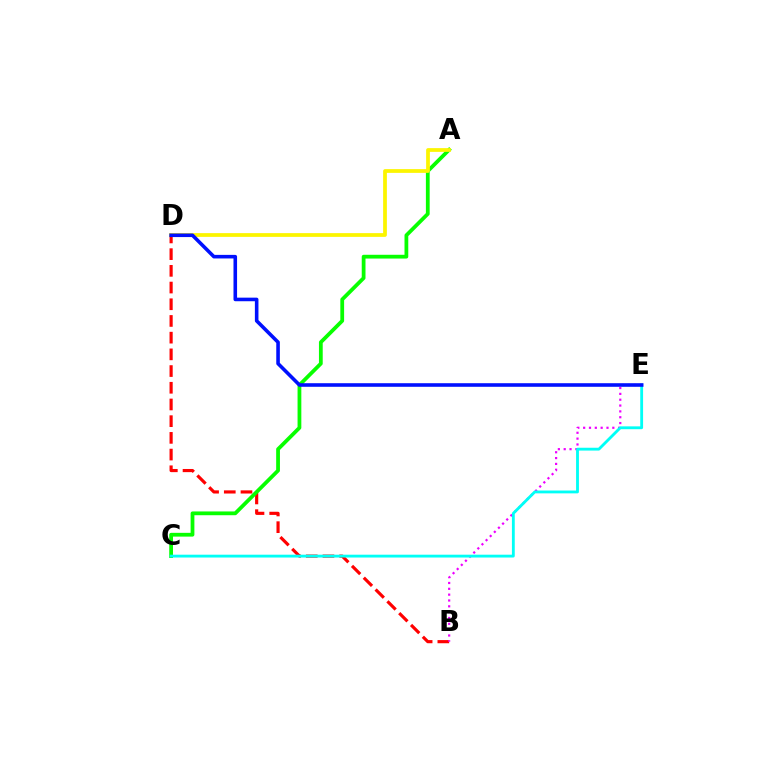{('B', 'D'): [{'color': '#ff0000', 'line_style': 'dashed', 'thickness': 2.27}], ('A', 'C'): [{'color': '#08ff00', 'line_style': 'solid', 'thickness': 2.72}], ('B', 'E'): [{'color': '#ee00ff', 'line_style': 'dotted', 'thickness': 1.59}], ('C', 'E'): [{'color': '#00fff6', 'line_style': 'solid', 'thickness': 2.04}], ('A', 'D'): [{'color': '#fcf500', 'line_style': 'solid', 'thickness': 2.7}], ('D', 'E'): [{'color': '#0010ff', 'line_style': 'solid', 'thickness': 2.58}]}